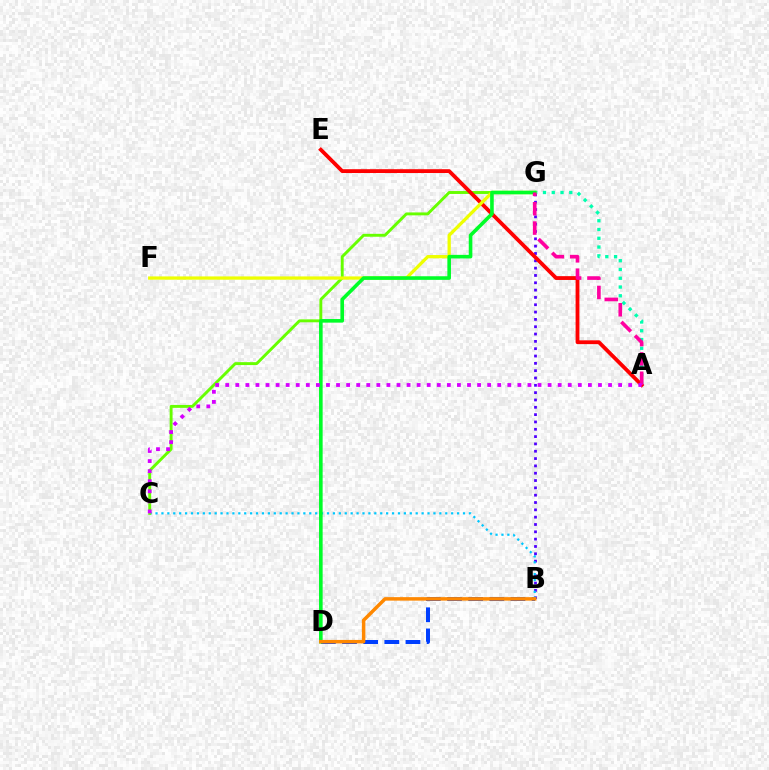{('B', 'G'): [{'color': '#4f00ff', 'line_style': 'dotted', 'thickness': 1.99}], ('B', 'D'): [{'color': '#003fff', 'line_style': 'dashed', 'thickness': 2.87}, {'color': '#ff8800', 'line_style': 'solid', 'thickness': 2.51}], ('B', 'C'): [{'color': '#00c7ff', 'line_style': 'dotted', 'thickness': 1.61}], ('C', 'G'): [{'color': '#66ff00', 'line_style': 'solid', 'thickness': 2.1}], ('A', 'G'): [{'color': '#00ffaf', 'line_style': 'dotted', 'thickness': 2.38}, {'color': '#ff00a0', 'line_style': 'dashed', 'thickness': 2.63}], ('A', 'E'): [{'color': '#ff0000', 'line_style': 'solid', 'thickness': 2.74}], ('F', 'G'): [{'color': '#eeff00', 'line_style': 'solid', 'thickness': 2.36}], ('D', 'G'): [{'color': '#00ff27', 'line_style': 'solid', 'thickness': 2.6}], ('A', 'C'): [{'color': '#d600ff', 'line_style': 'dotted', 'thickness': 2.74}]}